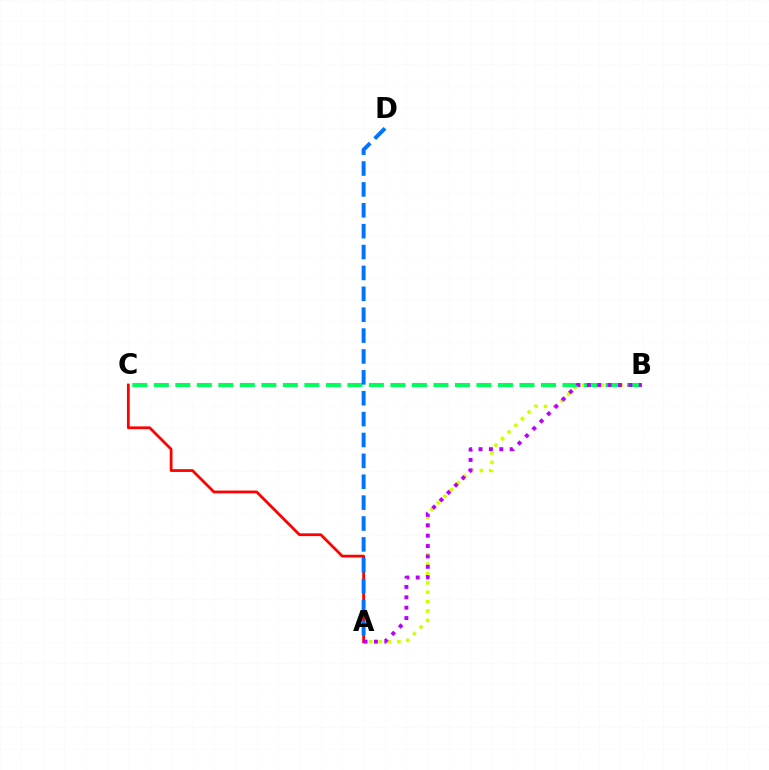{('A', 'B'): [{'color': '#d1ff00', 'line_style': 'dotted', 'thickness': 2.55}, {'color': '#b900ff', 'line_style': 'dotted', 'thickness': 2.82}], ('B', 'C'): [{'color': '#00ff5c', 'line_style': 'dashed', 'thickness': 2.92}], ('A', 'C'): [{'color': '#ff0000', 'line_style': 'solid', 'thickness': 2.0}], ('A', 'D'): [{'color': '#0074ff', 'line_style': 'dashed', 'thickness': 2.84}]}